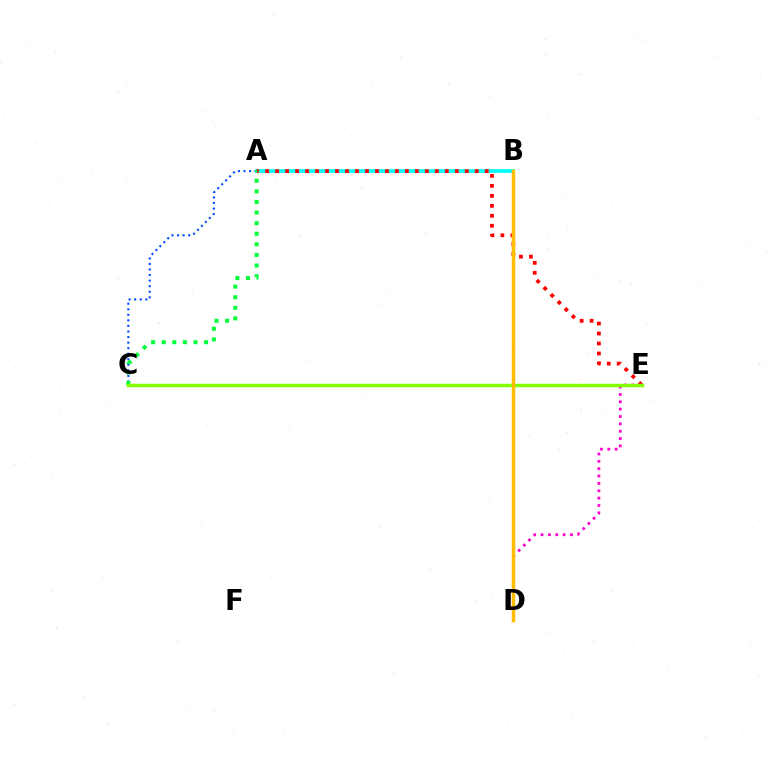{('A', 'C'): [{'color': '#004bff', 'line_style': 'dotted', 'thickness': 1.51}, {'color': '#00ff39', 'line_style': 'dotted', 'thickness': 2.88}], ('A', 'B'): [{'color': '#00fff6', 'line_style': 'solid', 'thickness': 2.68}], ('A', 'E'): [{'color': '#ff0000', 'line_style': 'dotted', 'thickness': 2.71}], ('D', 'E'): [{'color': '#ff00cf', 'line_style': 'dotted', 'thickness': 2.0}], ('C', 'E'): [{'color': '#84ff00', 'line_style': 'solid', 'thickness': 2.51}], ('B', 'D'): [{'color': '#7200ff', 'line_style': 'dotted', 'thickness': 1.86}, {'color': '#ffbd00', 'line_style': 'solid', 'thickness': 2.51}]}